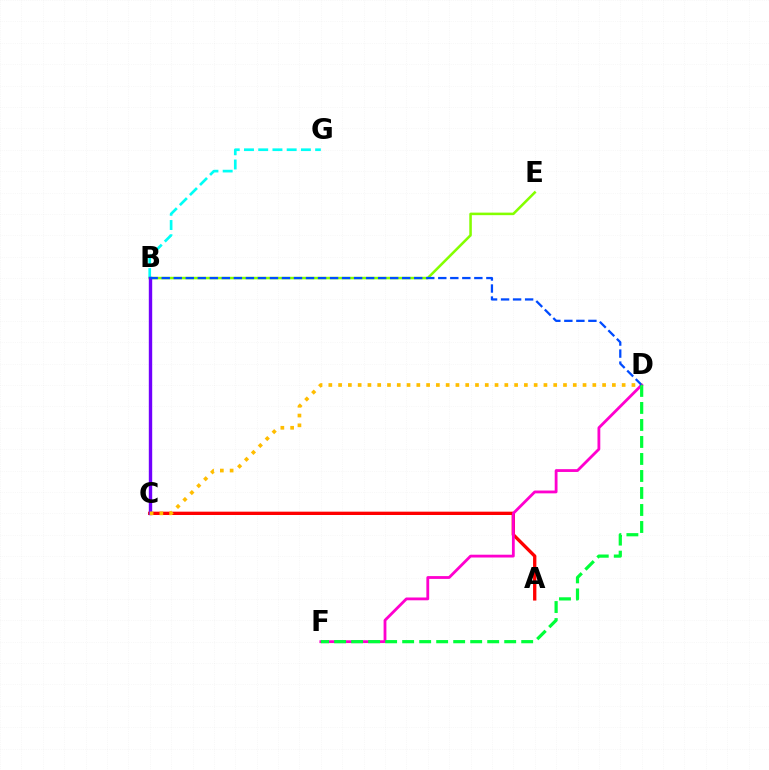{('B', 'E'): [{'color': '#84ff00', 'line_style': 'solid', 'thickness': 1.83}], ('B', 'G'): [{'color': '#00fff6', 'line_style': 'dashed', 'thickness': 1.93}], ('A', 'C'): [{'color': '#ff0000', 'line_style': 'solid', 'thickness': 2.39}], ('D', 'F'): [{'color': '#ff00cf', 'line_style': 'solid', 'thickness': 2.02}, {'color': '#00ff39', 'line_style': 'dashed', 'thickness': 2.31}], ('B', 'C'): [{'color': '#7200ff', 'line_style': 'solid', 'thickness': 2.44}], ('B', 'D'): [{'color': '#004bff', 'line_style': 'dashed', 'thickness': 1.63}], ('C', 'D'): [{'color': '#ffbd00', 'line_style': 'dotted', 'thickness': 2.66}]}